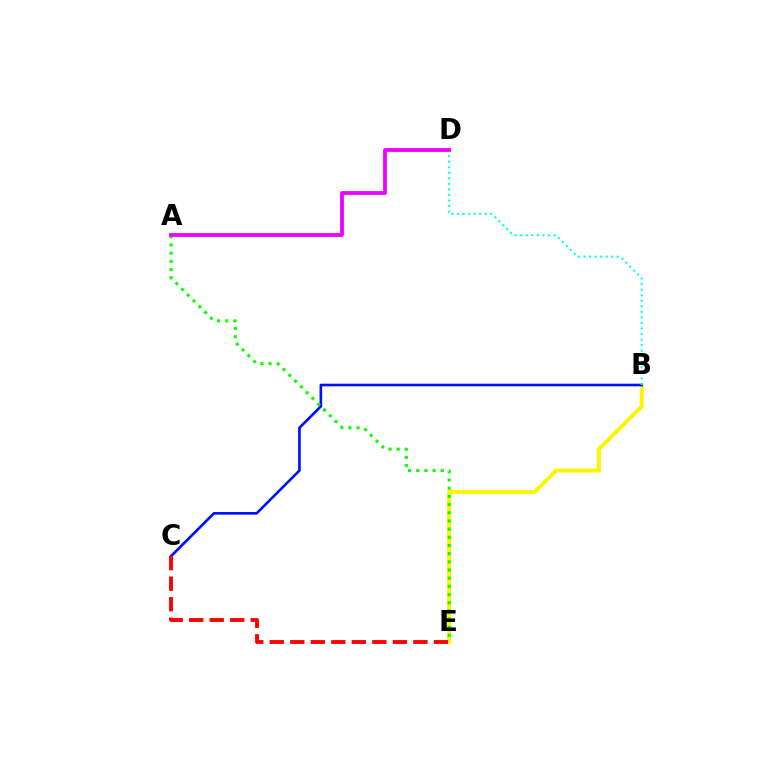{('B', 'E'): [{'color': '#fcf500', 'line_style': 'solid', 'thickness': 2.86}], ('B', 'C'): [{'color': '#0010ff', 'line_style': 'solid', 'thickness': 1.9}], ('B', 'D'): [{'color': '#00fff6', 'line_style': 'dotted', 'thickness': 1.51}], ('C', 'E'): [{'color': '#ff0000', 'line_style': 'dashed', 'thickness': 2.79}], ('A', 'E'): [{'color': '#08ff00', 'line_style': 'dotted', 'thickness': 2.22}], ('A', 'D'): [{'color': '#ee00ff', 'line_style': 'solid', 'thickness': 2.73}]}